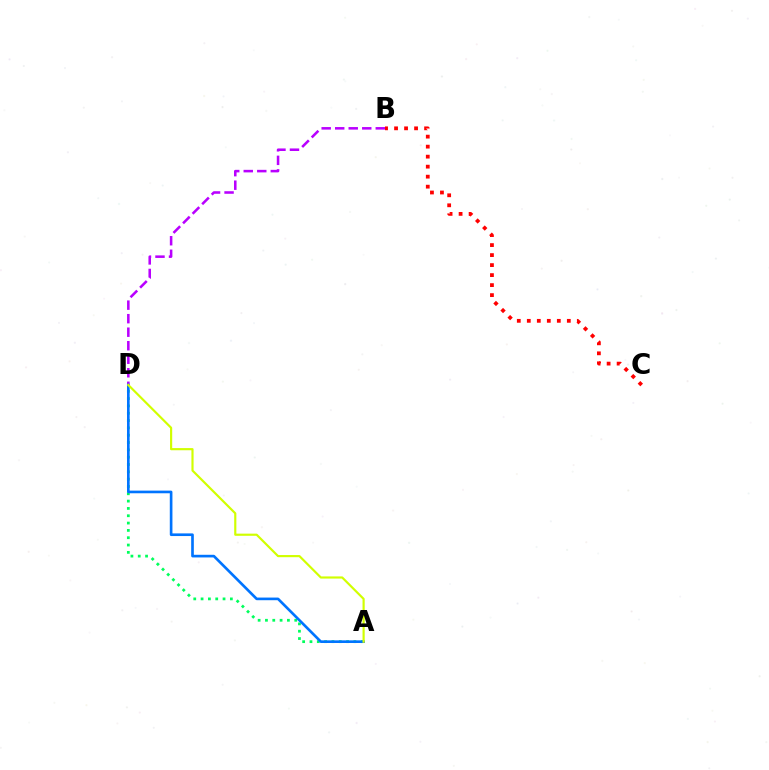{('B', 'C'): [{'color': '#ff0000', 'line_style': 'dotted', 'thickness': 2.72}], ('B', 'D'): [{'color': '#b900ff', 'line_style': 'dashed', 'thickness': 1.84}], ('A', 'D'): [{'color': '#00ff5c', 'line_style': 'dotted', 'thickness': 1.99}, {'color': '#0074ff', 'line_style': 'solid', 'thickness': 1.91}, {'color': '#d1ff00', 'line_style': 'solid', 'thickness': 1.56}]}